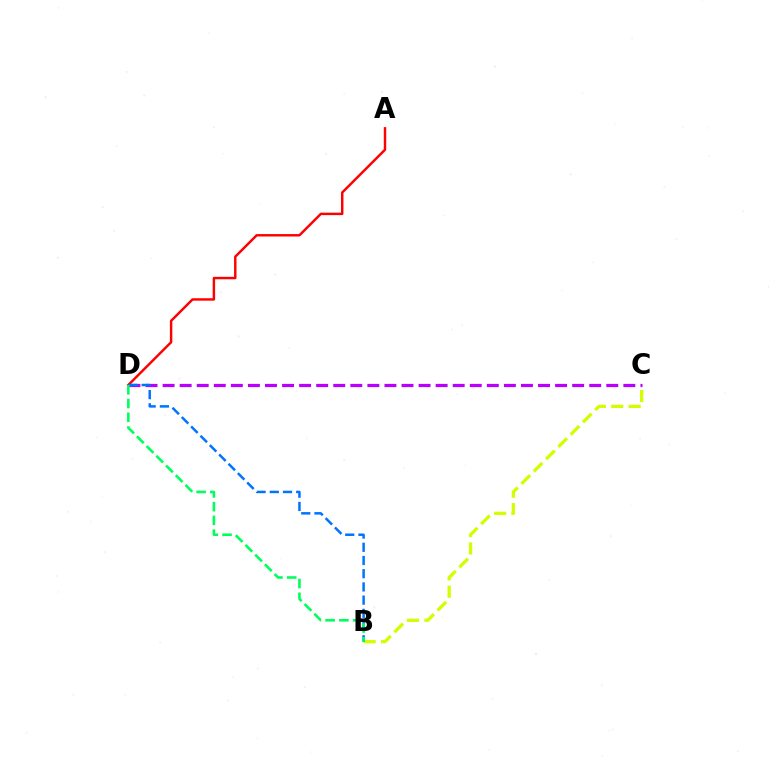{('B', 'C'): [{'color': '#d1ff00', 'line_style': 'dashed', 'thickness': 2.36}], ('C', 'D'): [{'color': '#b900ff', 'line_style': 'dashed', 'thickness': 2.32}], ('A', 'D'): [{'color': '#ff0000', 'line_style': 'solid', 'thickness': 1.75}], ('B', 'D'): [{'color': '#0074ff', 'line_style': 'dashed', 'thickness': 1.79}, {'color': '#00ff5c', 'line_style': 'dashed', 'thickness': 1.87}]}